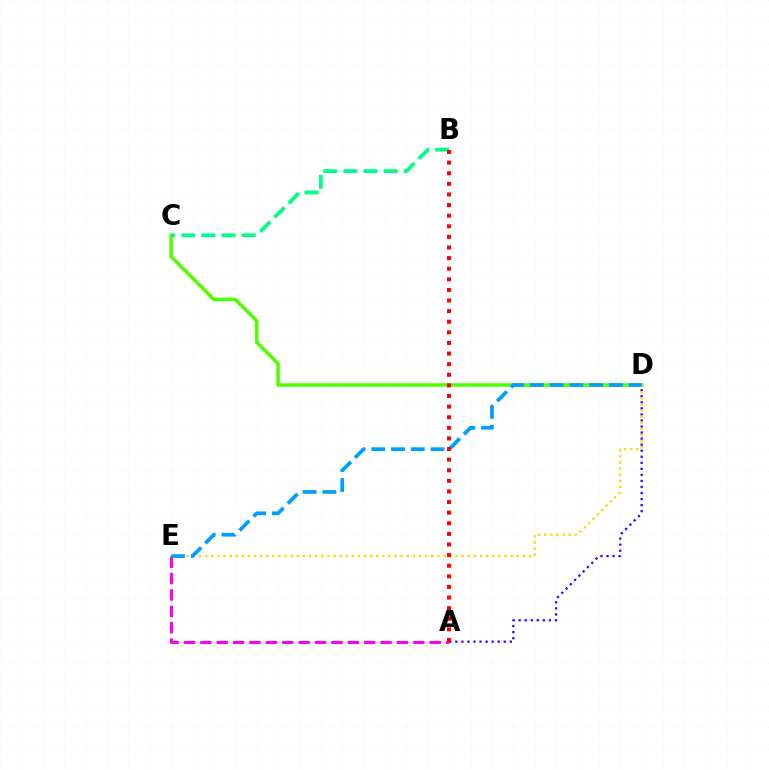{('A', 'E'): [{'color': '#ff00ed', 'line_style': 'dashed', 'thickness': 2.23}], ('A', 'D'): [{'color': '#3700ff', 'line_style': 'dotted', 'thickness': 1.64}], ('C', 'D'): [{'color': '#4fff00', 'line_style': 'solid', 'thickness': 2.55}], ('D', 'E'): [{'color': '#ffd500', 'line_style': 'dotted', 'thickness': 1.66}, {'color': '#009eff', 'line_style': 'dashed', 'thickness': 2.69}], ('B', 'C'): [{'color': '#00ff86', 'line_style': 'dashed', 'thickness': 2.73}], ('A', 'B'): [{'color': '#ff0000', 'line_style': 'dotted', 'thickness': 2.88}]}